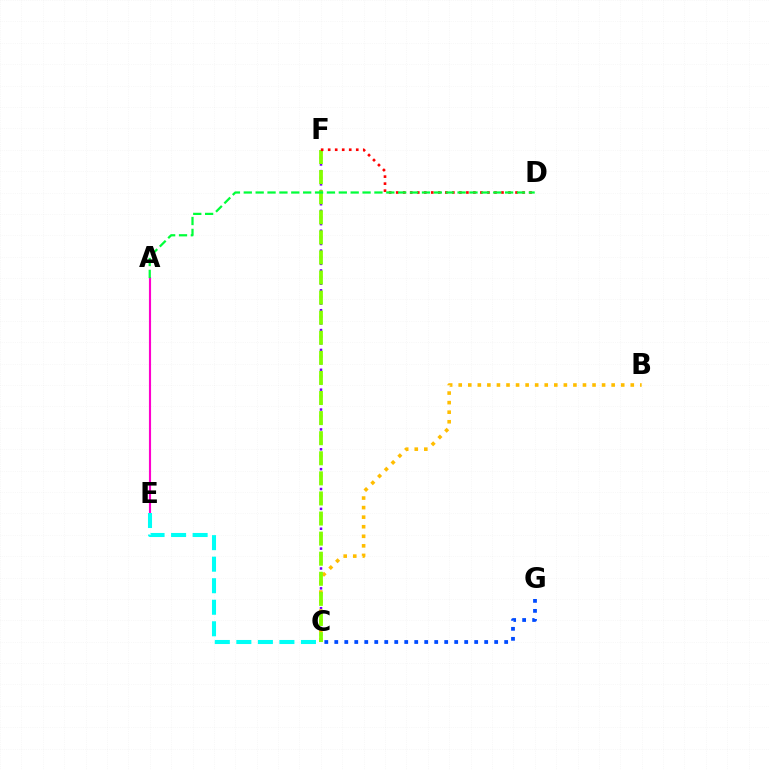{('A', 'E'): [{'color': '#ff00cf', 'line_style': 'solid', 'thickness': 1.53}], ('C', 'F'): [{'color': '#7200ff', 'line_style': 'dotted', 'thickness': 1.8}, {'color': '#84ff00', 'line_style': 'dashed', 'thickness': 2.73}], ('B', 'C'): [{'color': '#ffbd00', 'line_style': 'dotted', 'thickness': 2.6}], ('C', 'G'): [{'color': '#004bff', 'line_style': 'dotted', 'thickness': 2.72}], ('C', 'E'): [{'color': '#00fff6', 'line_style': 'dashed', 'thickness': 2.93}], ('D', 'F'): [{'color': '#ff0000', 'line_style': 'dotted', 'thickness': 1.91}], ('A', 'D'): [{'color': '#00ff39', 'line_style': 'dashed', 'thickness': 1.61}]}